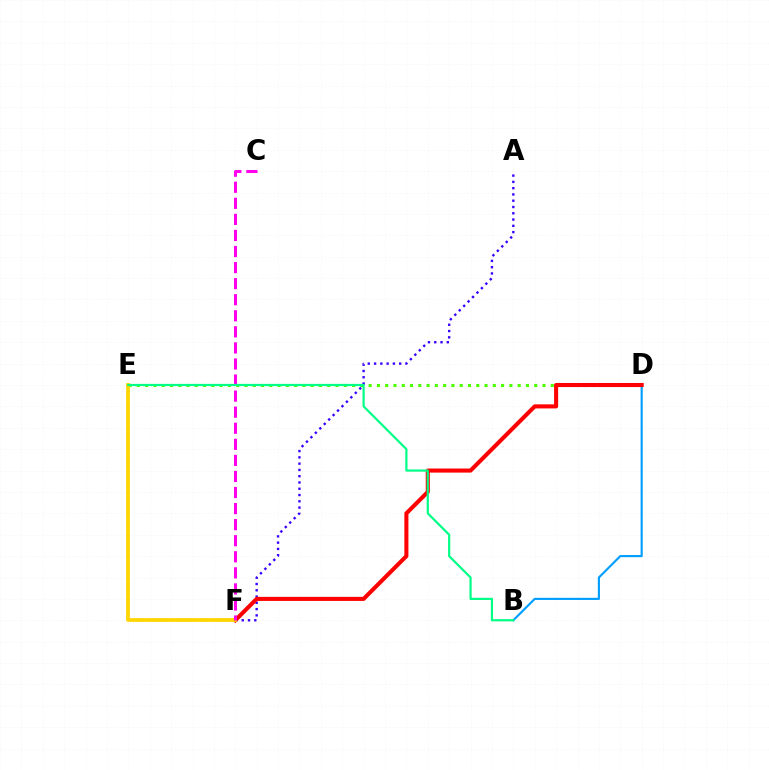{('D', 'E'): [{'color': '#4fff00', 'line_style': 'dotted', 'thickness': 2.25}], ('B', 'D'): [{'color': '#009eff', 'line_style': 'solid', 'thickness': 1.54}], ('A', 'F'): [{'color': '#3700ff', 'line_style': 'dotted', 'thickness': 1.71}], ('D', 'F'): [{'color': '#ff0000', 'line_style': 'solid', 'thickness': 2.93}], ('E', 'F'): [{'color': '#ffd500', 'line_style': 'solid', 'thickness': 2.71}], ('C', 'F'): [{'color': '#ff00ed', 'line_style': 'dashed', 'thickness': 2.18}], ('B', 'E'): [{'color': '#00ff86', 'line_style': 'solid', 'thickness': 1.58}]}